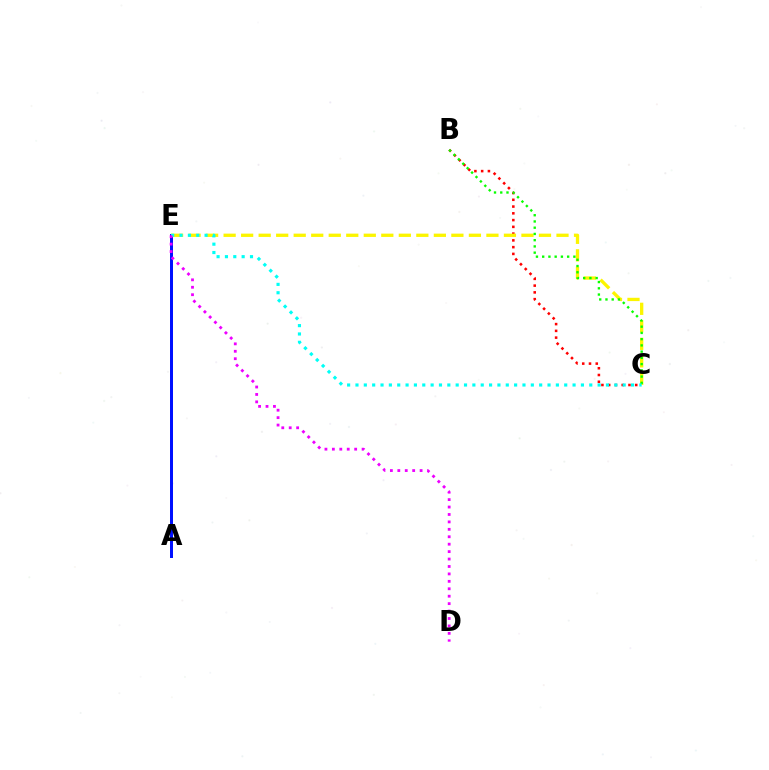{('A', 'E'): [{'color': '#0010ff', 'line_style': 'solid', 'thickness': 2.15}], ('B', 'C'): [{'color': '#ff0000', 'line_style': 'dotted', 'thickness': 1.84}, {'color': '#08ff00', 'line_style': 'dotted', 'thickness': 1.7}], ('C', 'E'): [{'color': '#fcf500', 'line_style': 'dashed', 'thickness': 2.38}, {'color': '#00fff6', 'line_style': 'dotted', 'thickness': 2.27}], ('D', 'E'): [{'color': '#ee00ff', 'line_style': 'dotted', 'thickness': 2.02}]}